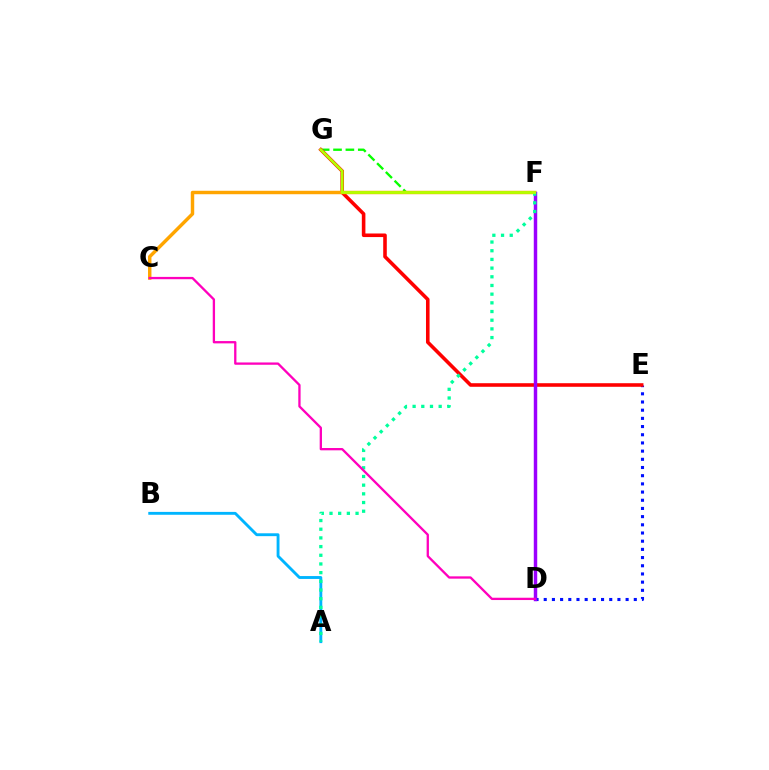{('D', 'E'): [{'color': '#0010ff', 'line_style': 'dotted', 'thickness': 2.22}], ('F', 'G'): [{'color': '#08ff00', 'line_style': 'dashed', 'thickness': 1.68}, {'color': '#b3ff00', 'line_style': 'solid', 'thickness': 1.99}], ('A', 'B'): [{'color': '#00b5ff', 'line_style': 'solid', 'thickness': 2.07}], ('E', 'G'): [{'color': '#ff0000', 'line_style': 'solid', 'thickness': 2.58}], ('C', 'F'): [{'color': '#ffa500', 'line_style': 'solid', 'thickness': 2.48}], ('D', 'F'): [{'color': '#9b00ff', 'line_style': 'solid', 'thickness': 2.48}], ('A', 'F'): [{'color': '#00ff9d', 'line_style': 'dotted', 'thickness': 2.36}], ('C', 'D'): [{'color': '#ff00bd', 'line_style': 'solid', 'thickness': 1.66}]}